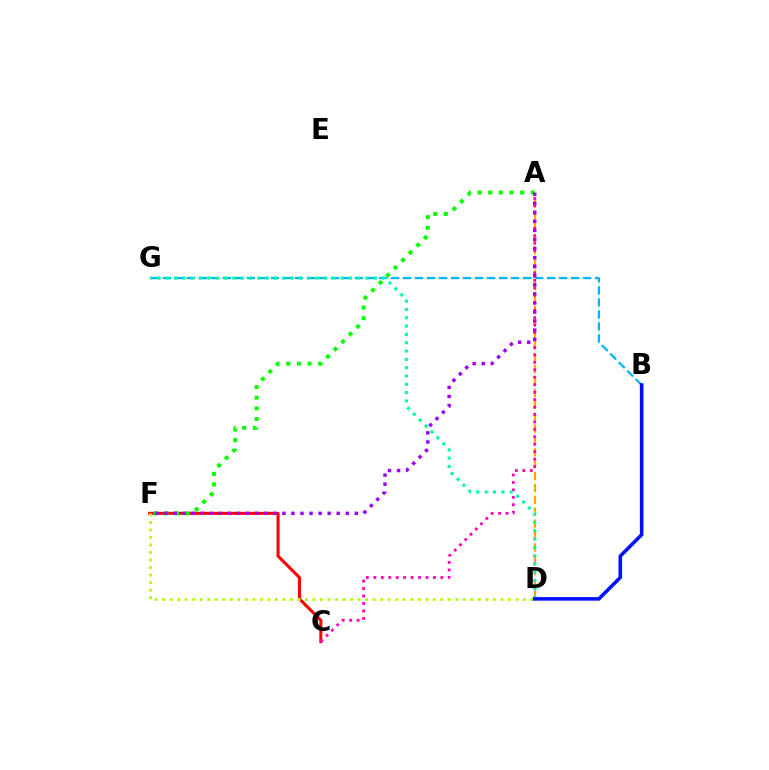{('B', 'G'): [{'color': '#00b5ff', 'line_style': 'dashed', 'thickness': 1.63}], ('C', 'F'): [{'color': '#ff0000', 'line_style': 'solid', 'thickness': 2.19}], ('A', 'F'): [{'color': '#08ff00', 'line_style': 'dotted', 'thickness': 2.89}, {'color': '#9b00ff', 'line_style': 'dotted', 'thickness': 2.46}], ('A', 'D'): [{'color': '#ffa500', 'line_style': 'dashed', 'thickness': 1.61}], ('A', 'C'): [{'color': '#ff00bd', 'line_style': 'dotted', 'thickness': 2.02}], ('D', 'G'): [{'color': '#00ff9d', 'line_style': 'dotted', 'thickness': 2.26}], ('D', 'F'): [{'color': '#b3ff00', 'line_style': 'dotted', 'thickness': 2.04}], ('B', 'D'): [{'color': '#0010ff', 'line_style': 'solid', 'thickness': 2.57}]}